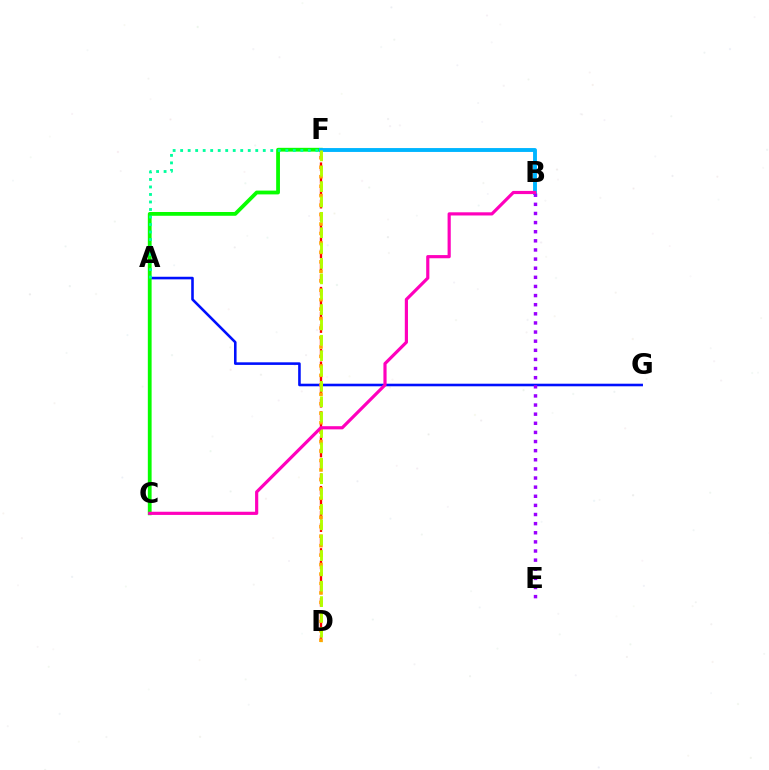{('A', 'G'): [{'color': '#0010ff', 'line_style': 'solid', 'thickness': 1.86}], ('D', 'F'): [{'color': '#ff0000', 'line_style': 'dashed', 'thickness': 1.69}, {'color': '#ffa500', 'line_style': 'dotted', 'thickness': 2.57}, {'color': '#b3ff00', 'line_style': 'dashed', 'thickness': 2.09}], ('C', 'F'): [{'color': '#08ff00', 'line_style': 'solid', 'thickness': 2.73}], ('A', 'F'): [{'color': '#00ff9d', 'line_style': 'dotted', 'thickness': 2.04}], ('B', 'F'): [{'color': '#00b5ff', 'line_style': 'solid', 'thickness': 2.79}], ('B', 'E'): [{'color': '#9b00ff', 'line_style': 'dotted', 'thickness': 2.48}], ('B', 'C'): [{'color': '#ff00bd', 'line_style': 'solid', 'thickness': 2.28}]}